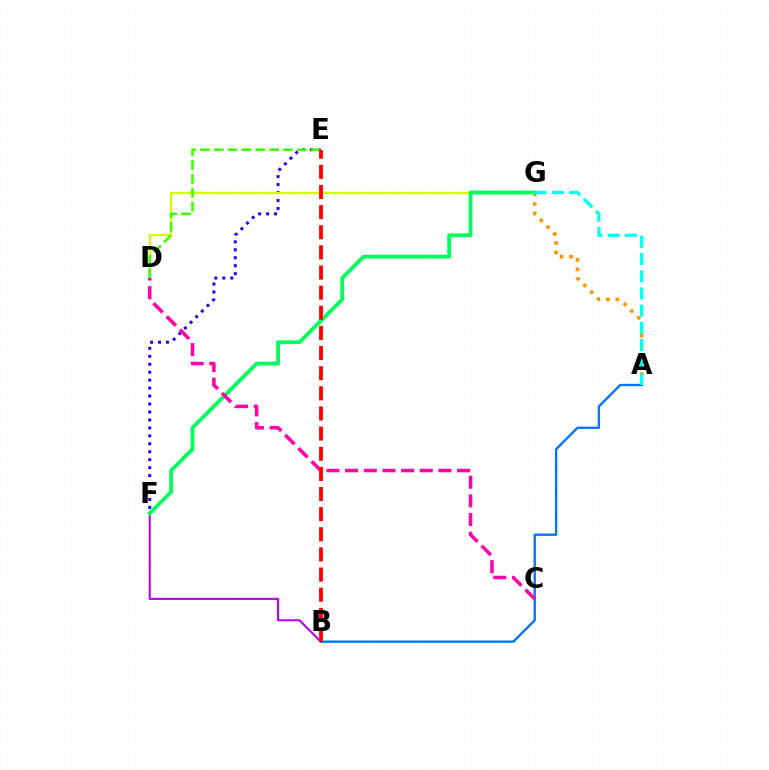{('E', 'F'): [{'color': '#2500ff', 'line_style': 'dotted', 'thickness': 2.16}], ('A', 'G'): [{'color': '#ff9400', 'line_style': 'dotted', 'thickness': 2.6}, {'color': '#00fff6', 'line_style': 'dashed', 'thickness': 2.34}], ('D', 'G'): [{'color': '#d1ff00', 'line_style': 'solid', 'thickness': 1.65}], ('B', 'F'): [{'color': '#b900ff', 'line_style': 'solid', 'thickness': 1.5}], ('A', 'B'): [{'color': '#0074ff', 'line_style': 'solid', 'thickness': 1.69}], ('F', 'G'): [{'color': '#00ff5c', 'line_style': 'solid', 'thickness': 2.75}], ('C', 'D'): [{'color': '#ff00ac', 'line_style': 'dashed', 'thickness': 2.53}], ('D', 'E'): [{'color': '#3dff00', 'line_style': 'dashed', 'thickness': 1.88}], ('B', 'E'): [{'color': '#ff0000', 'line_style': 'dashed', 'thickness': 2.74}]}